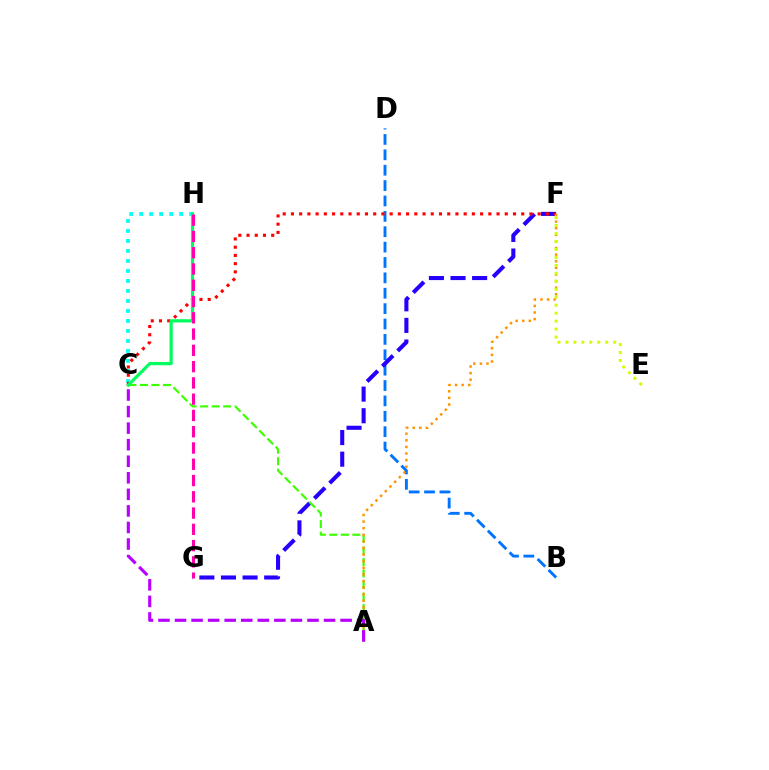{('C', 'H'): [{'color': '#00fff6', 'line_style': 'dotted', 'thickness': 2.72}, {'color': '#00ff5c', 'line_style': 'solid', 'thickness': 2.3}], ('B', 'D'): [{'color': '#0074ff', 'line_style': 'dashed', 'thickness': 2.09}], ('F', 'G'): [{'color': '#2500ff', 'line_style': 'dashed', 'thickness': 2.94}], ('C', 'F'): [{'color': '#ff0000', 'line_style': 'dotted', 'thickness': 2.23}], ('A', 'C'): [{'color': '#3dff00', 'line_style': 'dashed', 'thickness': 1.56}, {'color': '#b900ff', 'line_style': 'dashed', 'thickness': 2.25}], ('A', 'F'): [{'color': '#ff9400', 'line_style': 'dotted', 'thickness': 1.79}], ('G', 'H'): [{'color': '#ff00ac', 'line_style': 'dashed', 'thickness': 2.21}], ('E', 'F'): [{'color': '#d1ff00', 'line_style': 'dotted', 'thickness': 2.16}]}